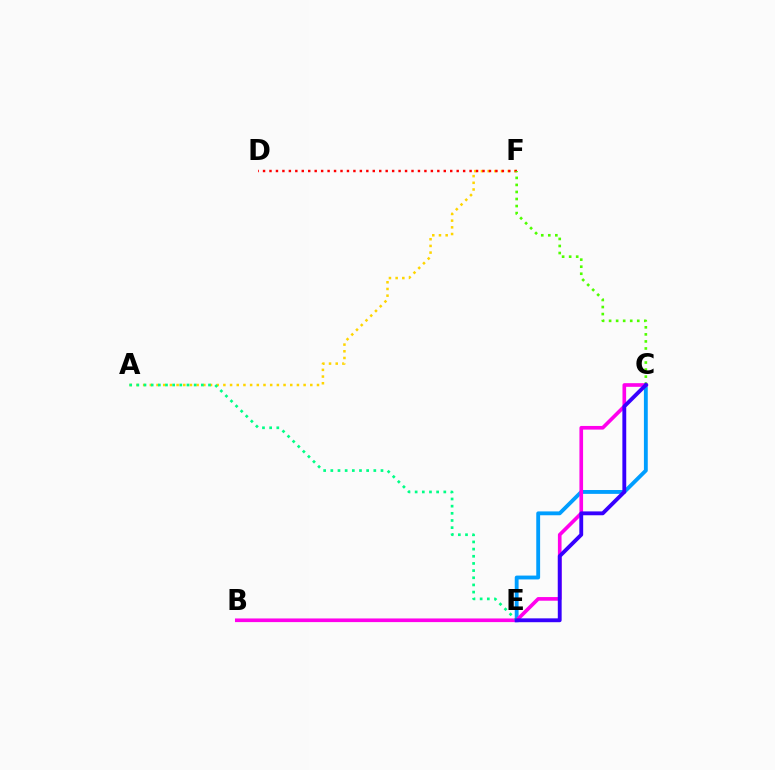{('C', 'E'): [{'color': '#009eff', 'line_style': 'solid', 'thickness': 2.77}, {'color': '#3700ff', 'line_style': 'solid', 'thickness': 2.78}], ('B', 'C'): [{'color': '#ff00ed', 'line_style': 'solid', 'thickness': 2.63}], ('A', 'F'): [{'color': '#ffd500', 'line_style': 'dotted', 'thickness': 1.82}], ('D', 'F'): [{'color': '#ff0000', 'line_style': 'dotted', 'thickness': 1.75}], ('A', 'E'): [{'color': '#00ff86', 'line_style': 'dotted', 'thickness': 1.95}], ('C', 'F'): [{'color': '#4fff00', 'line_style': 'dotted', 'thickness': 1.91}]}